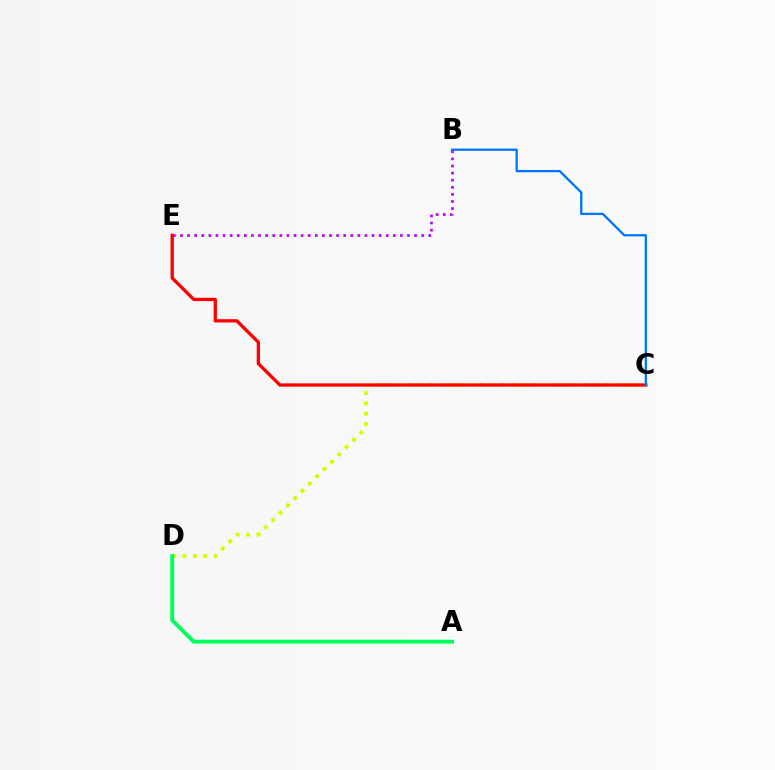{('C', 'D'): [{'color': '#d1ff00', 'line_style': 'dotted', 'thickness': 2.81}], ('C', 'E'): [{'color': '#ff0000', 'line_style': 'solid', 'thickness': 2.37}], ('B', 'C'): [{'color': '#0074ff', 'line_style': 'solid', 'thickness': 1.66}], ('B', 'E'): [{'color': '#b900ff', 'line_style': 'dotted', 'thickness': 1.93}], ('A', 'D'): [{'color': '#00ff5c', 'line_style': 'solid', 'thickness': 2.78}]}